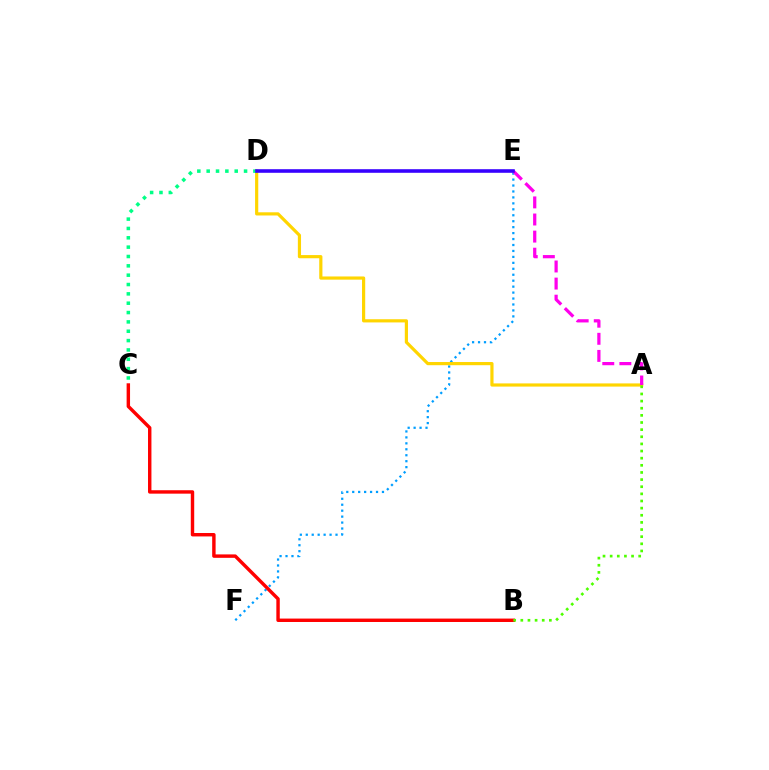{('E', 'F'): [{'color': '#009eff', 'line_style': 'dotted', 'thickness': 1.62}], ('A', 'D'): [{'color': '#ffd500', 'line_style': 'solid', 'thickness': 2.29}], ('C', 'D'): [{'color': '#00ff86', 'line_style': 'dotted', 'thickness': 2.54}], ('B', 'C'): [{'color': '#ff0000', 'line_style': 'solid', 'thickness': 2.46}], ('A', 'B'): [{'color': '#4fff00', 'line_style': 'dotted', 'thickness': 1.94}], ('A', 'E'): [{'color': '#ff00ed', 'line_style': 'dashed', 'thickness': 2.32}], ('D', 'E'): [{'color': '#3700ff', 'line_style': 'solid', 'thickness': 2.58}]}